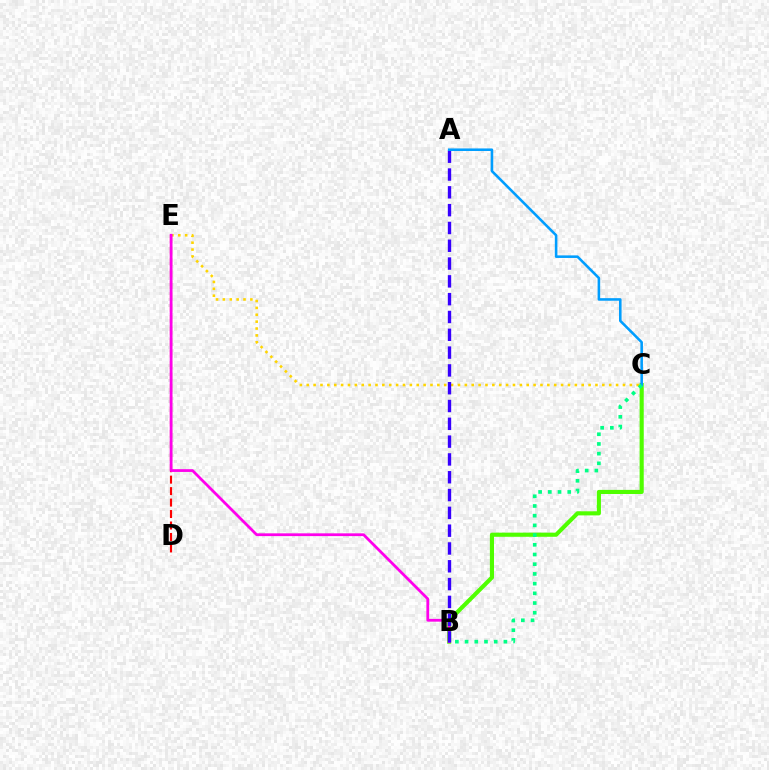{('C', 'E'): [{'color': '#ffd500', 'line_style': 'dotted', 'thickness': 1.87}], ('D', 'E'): [{'color': '#ff0000', 'line_style': 'dashed', 'thickness': 1.56}], ('B', 'C'): [{'color': '#4fff00', 'line_style': 'solid', 'thickness': 2.97}, {'color': '#00ff86', 'line_style': 'dotted', 'thickness': 2.64}], ('B', 'E'): [{'color': '#ff00ed', 'line_style': 'solid', 'thickness': 2.0}], ('A', 'B'): [{'color': '#3700ff', 'line_style': 'dashed', 'thickness': 2.42}], ('A', 'C'): [{'color': '#009eff', 'line_style': 'solid', 'thickness': 1.85}]}